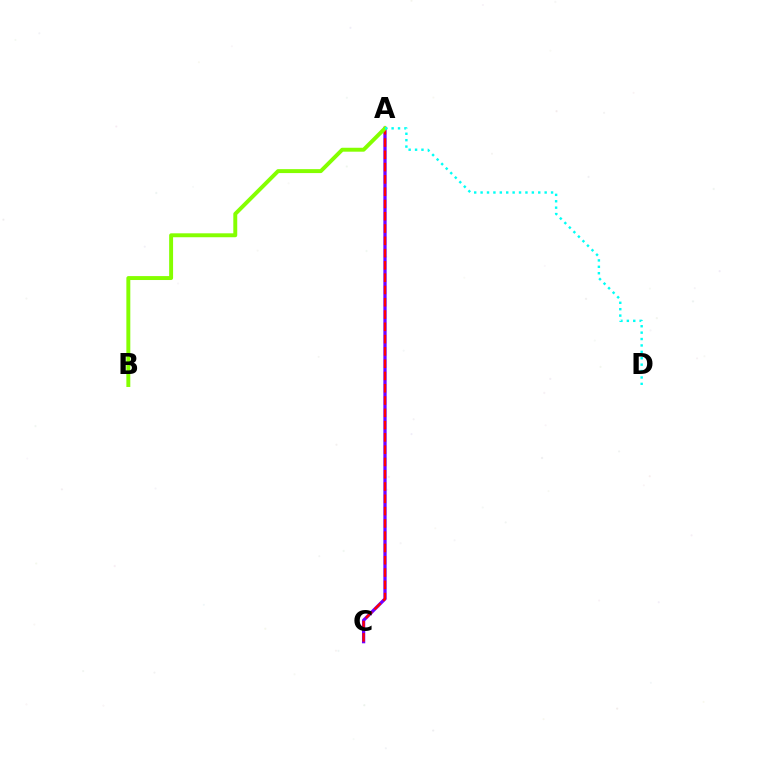{('A', 'C'): [{'color': '#7200ff', 'line_style': 'solid', 'thickness': 2.35}, {'color': '#ff0000', 'line_style': 'dashed', 'thickness': 1.67}], ('A', 'B'): [{'color': '#84ff00', 'line_style': 'solid', 'thickness': 2.83}], ('A', 'D'): [{'color': '#00fff6', 'line_style': 'dotted', 'thickness': 1.74}]}